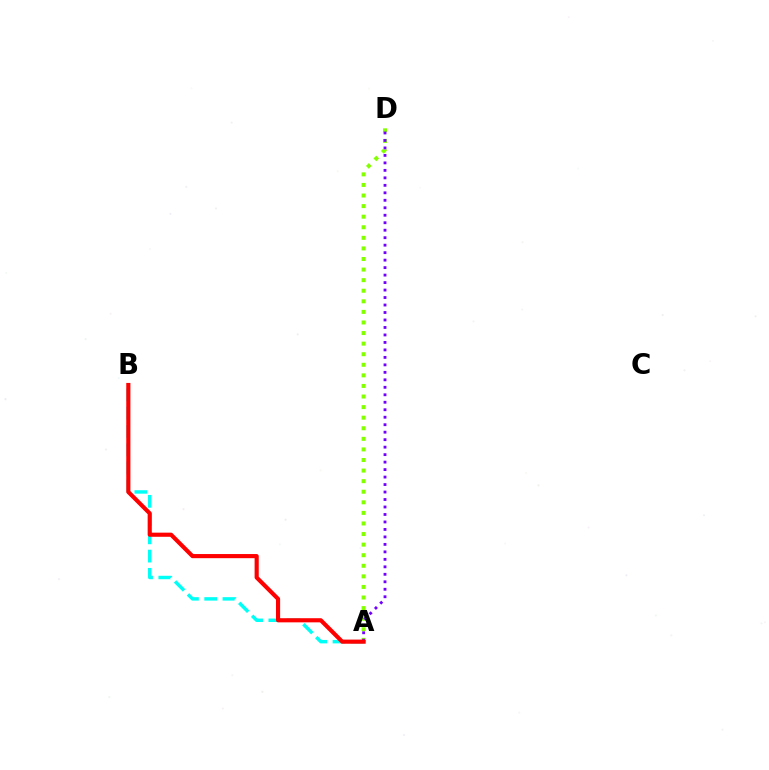{('A', 'B'): [{'color': '#00fff6', 'line_style': 'dashed', 'thickness': 2.48}, {'color': '#ff0000', 'line_style': 'solid', 'thickness': 2.98}], ('A', 'D'): [{'color': '#84ff00', 'line_style': 'dotted', 'thickness': 2.87}, {'color': '#7200ff', 'line_style': 'dotted', 'thickness': 2.03}]}